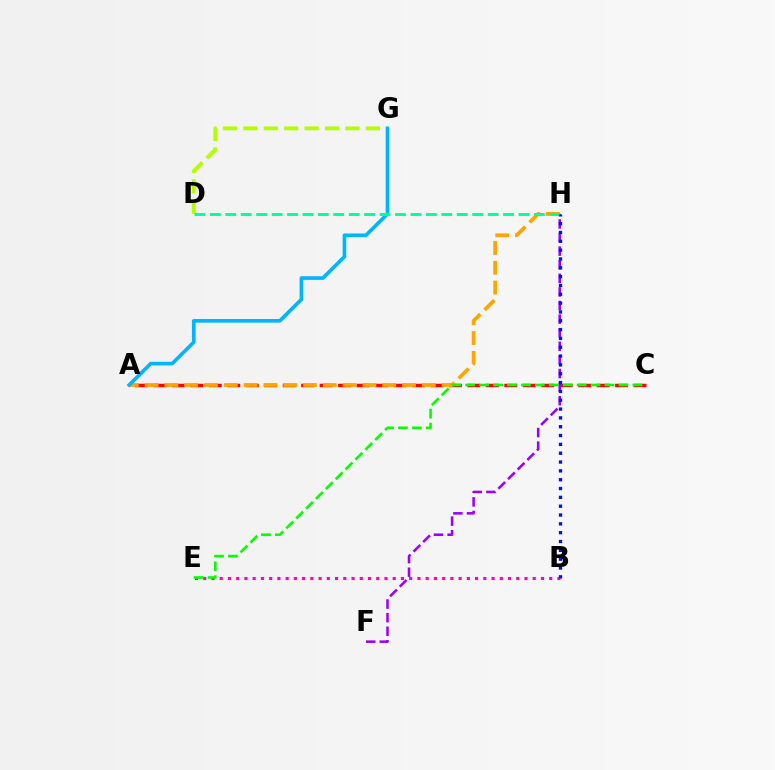{('A', 'C'): [{'color': '#ff0000', 'line_style': 'dashed', 'thickness': 2.51}], ('B', 'E'): [{'color': '#ff00bd', 'line_style': 'dotted', 'thickness': 2.24}], ('A', 'H'): [{'color': '#ffa500', 'line_style': 'dashed', 'thickness': 2.69}], ('D', 'G'): [{'color': '#b3ff00', 'line_style': 'dashed', 'thickness': 2.77}], ('A', 'G'): [{'color': '#00b5ff', 'line_style': 'solid', 'thickness': 2.62}], ('F', 'H'): [{'color': '#9b00ff', 'line_style': 'dashed', 'thickness': 1.85}], ('D', 'H'): [{'color': '#00ff9d', 'line_style': 'dashed', 'thickness': 2.1}], ('B', 'H'): [{'color': '#0010ff', 'line_style': 'dotted', 'thickness': 2.4}], ('C', 'E'): [{'color': '#08ff00', 'line_style': 'dashed', 'thickness': 1.89}]}